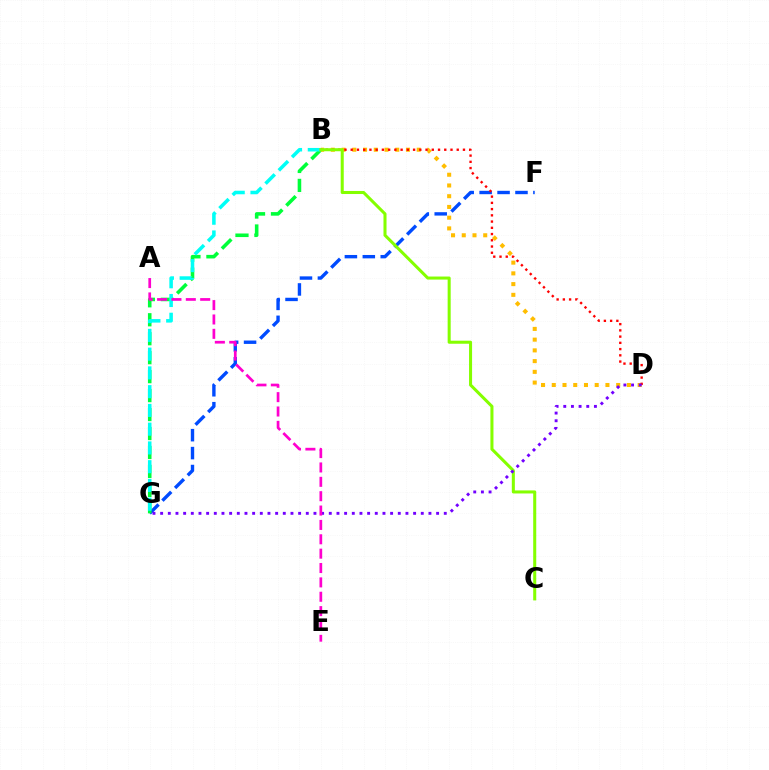{('F', 'G'): [{'color': '#004bff', 'line_style': 'dashed', 'thickness': 2.43}], ('B', 'G'): [{'color': '#00ff39', 'line_style': 'dashed', 'thickness': 2.58}, {'color': '#00fff6', 'line_style': 'dashed', 'thickness': 2.55}], ('B', 'D'): [{'color': '#ffbd00', 'line_style': 'dotted', 'thickness': 2.92}, {'color': '#ff0000', 'line_style': 'dotted', 'thickness': 1.69}], ('B', 'C'): [{'color': '#84ff00', 'line_style': 'solid', 'thickness': 2.19}], ('D', 'G'): [{'color': '#7200ff', 'line_style': 'dotted', 'thickness': 2.08}], ('A', 'E'): [{'color': '#ff00cf', 'line_style': 'dashed', 'thickness': 1.95}]}